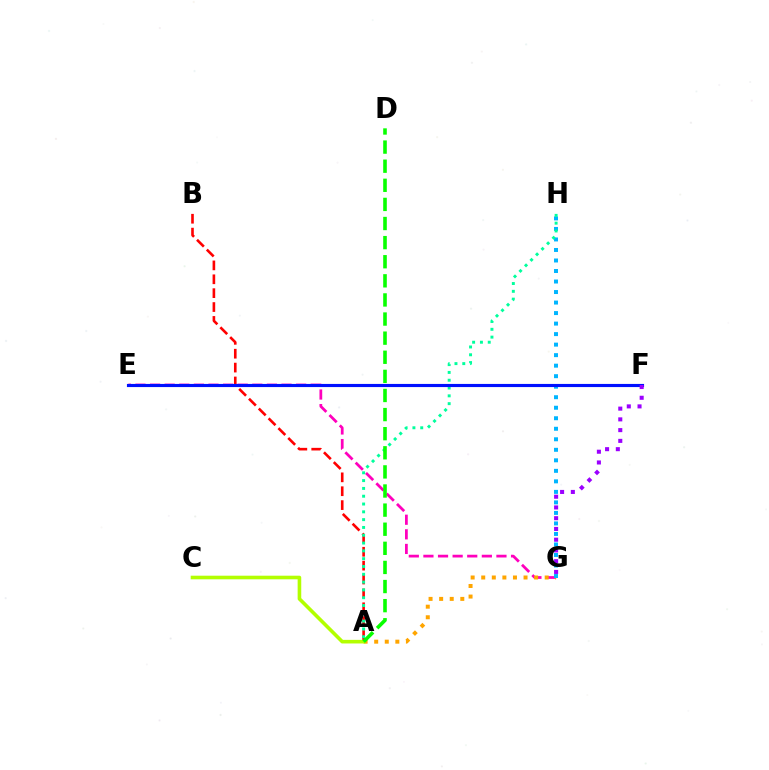{('E', 'G'): [{'color': '#ff00bd', 'line_style': 'dashed', 'thickness': 1.98}], ('A', 'G'): [{'color': '#ffa500', 'line_style': 'dotted', 'thickness': 2.87}], ('G', 'H'): [{'color': '#00b5ff', 'line_style': 'dotted', 'thickness': 2.86}], ('A', 'C'): [{'color': '#b3ff00', 'line_style': 'solid', 'thickness': 2.6}], ('A', 'B'): [{'color': '#ff0000', 'line_style': 'dashed', 'thickness': 1.89}], ('A', 'H'): [{'color': '#00ff9d', 'line_style': 'dotted', 'thickness': 2.12}], ('A', 'D'): [{'color': '#08ff00', 'line_style': 'dashed', 'thickness': 2.6}], ('E', 'F'): [{'color': '#0010ff', 'line_style': 'solid', 'thickness': 2.26}], ('F', 'G'): [{'color': '#9b00ff', 'line_style': 'dotted', 'thickness': 2.92}]}